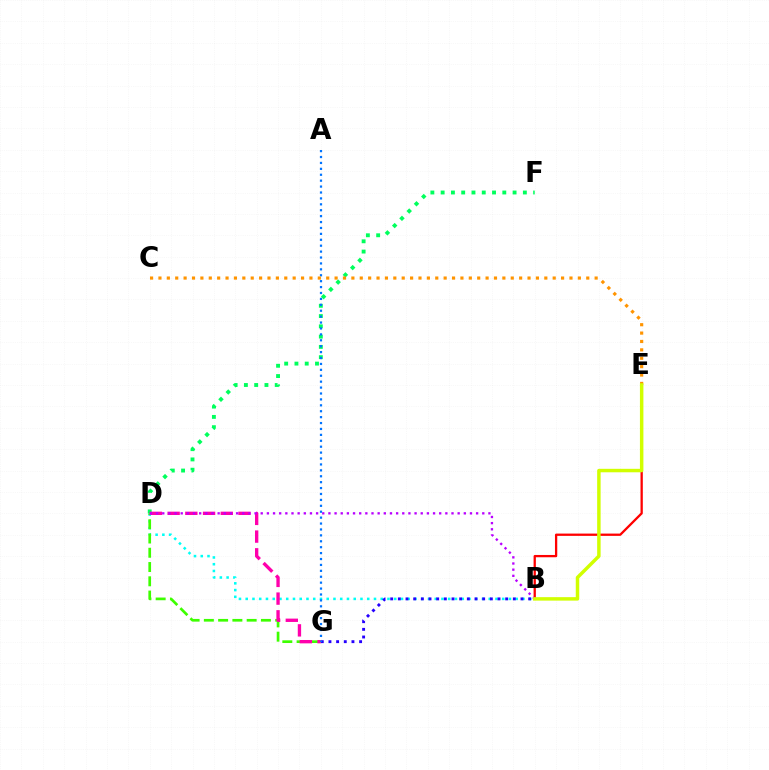{('B', 'D'): [{'color': '#00fff6', 'line_style': 'dotted', 'thickness': 1.83}, {'color': '#b900ff', 'line_style': 'dotted', 'thickness': 1.67}], ('D', 'F'): [{'color': '#00ff5c', 'line_style': 'dotted', 'thickness': 2.79}], ('B', 'G'): [{'color': '#2500ff', 'line_style': 'dotted', 'thickness': 2.08}], ('B', 'E'): [{'color': '#ff0000', 'line_style': 'solid', 'thickness': 1.65}, {'color': '#d1ff00', 'line_style': 'solid', 'thickness': 2.5}], ('D', 'G'): [{'color': '#3dff00', 'line_style': 'dashed', 'thickness': 1.94}, {'color': '#ff00ac', 'line_style': 'dashed', 'thickness': 2.41}], ('A', 'G'): [{'color': '#0074ff', 'line_style': 'dotted', 'thickness': 1.61}], ('C', 'E'): [{'color': '#ff9400', 'line_style': 'dotted', 'thickness': 2.28}]}